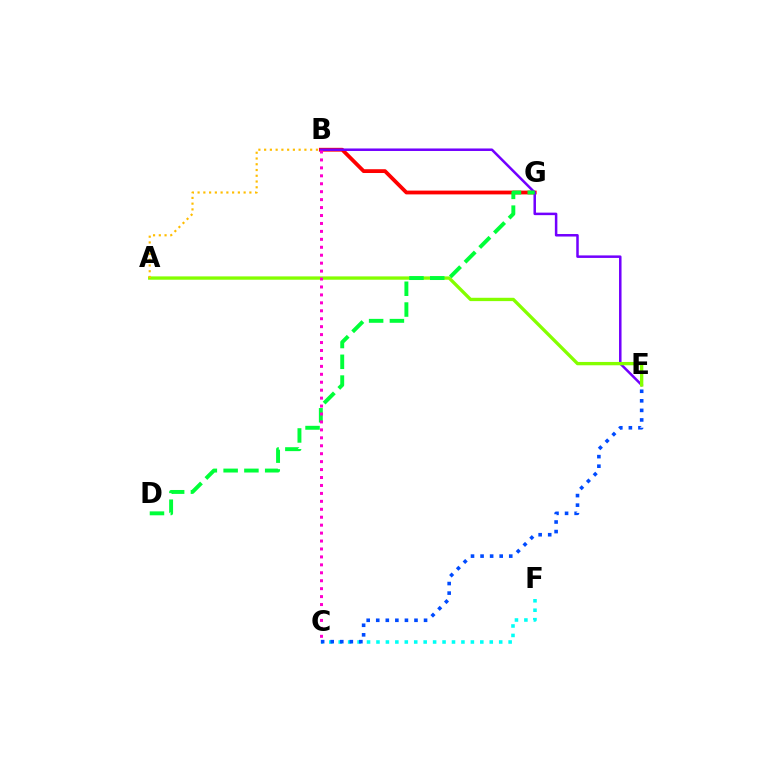{('B', 'G'): [{'color': '#ff0000', 'line_style': 'solid', 'thickness': 2.73}], ('B', 'E'): [{'color': '#7200ff', 'line_style': 'solid', 'thickness': 1.81}], ('C', 'F'): [{'color': '#00fff6', 'line_style': 'dotted', 'thickness': 2.56}], ('A', 'E'): [{'color': '#84ff00', 'line_style': 'solid', 'thickness': 2.4}], ('D', 'G'): [{'color': '#00ff39', 'line_style': 'dashed', 'thickness': 2.82}], ('B', 'C'): [{'color': '#ff00cf', 'line_style': 'dotted', 'thickness': 2.16}], ('A', 'B'): [{'color': '#ffbd00', 'line_style': 'dotted', 'thickness': 1.56}], ('C', 'E'): [{'color': '#004bff', 'line_style': 'dotted', 'thickness': 2.6}]}